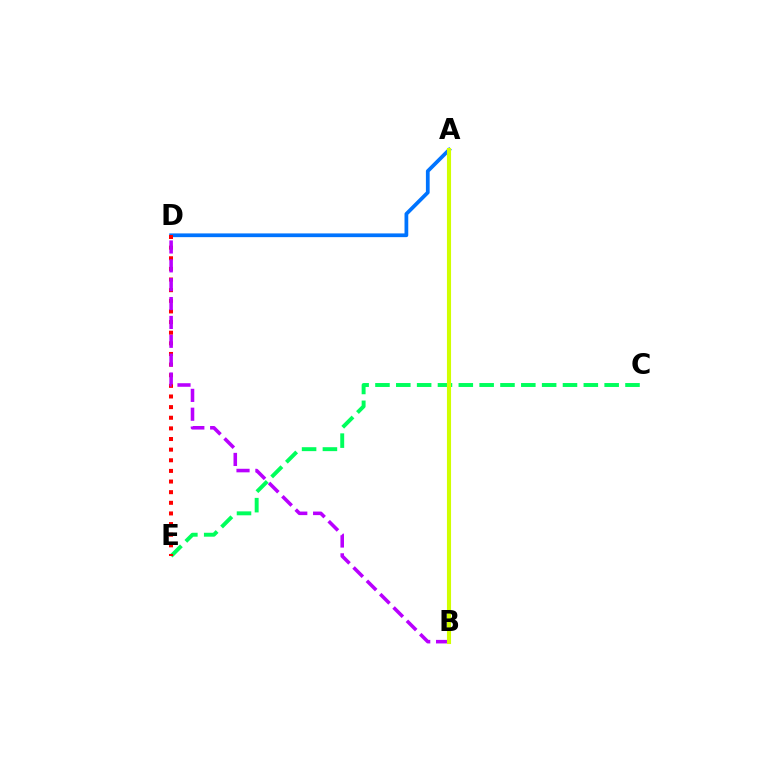{('C', 'E'): [{'color': '#00ff5c', 'line_style': 'dashed', 'thickness': 2.83}], ('A', 'D'): [{'color': '#0074ff', 'line_style': 'solid', 'thickness': 2.7}], ('D', 'E'): [{'color': '#ff0000', 'line_style': 'dotted', 'thickness': 2.89}], ('B', 'D'): [{'color': '#b900ff', 'line_style': 'dashed', 'thickness': 2.56}], ('A', 'B'): [{'color': '#d1ff00', 'line_style': 'solid', 'thickness': 2.95}]}